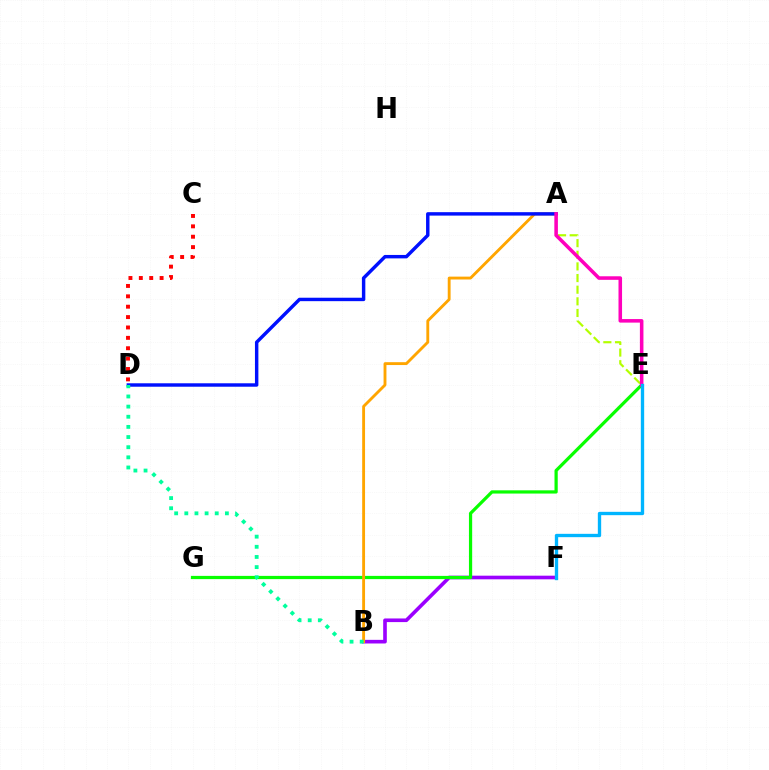{('B', 'F'): [{'color': '#9b00ff', 'line_style': 'solid', 'thickness': 2.62}], ('E', 'G'): [{'color': '#08ff00', 'line_style': 'solid', 'thickness': 2.32}], ('A', 'B'): [{'color': '#ffa500', 'line_style': 'solid', 'thickness': 2.06}], ('C', 'D'): [{'color': '#ff0000', 'line_style': 'dotted', 'thickness': 2.82}], ('A', 'E'): [{'color': '#b3ff00', 'line_style': 'dashed', 'thickness': 1.58}, {'color': '#ff00bd', 'line_style': 'solid', 'thickness': 2.56}], ('A', 'D'): [{'color': '#0010ff', 'line_style': 'solid', 'thickness': 2.47}], ('B', 'D'): [{'color': '#00ff9d', 'line_style': 'dotted', 'thickness': 2.76}], ('E', 'F'): [{'color': '#00b5ff', 'line_style': 'solid', 'thickness': 2.4}]}